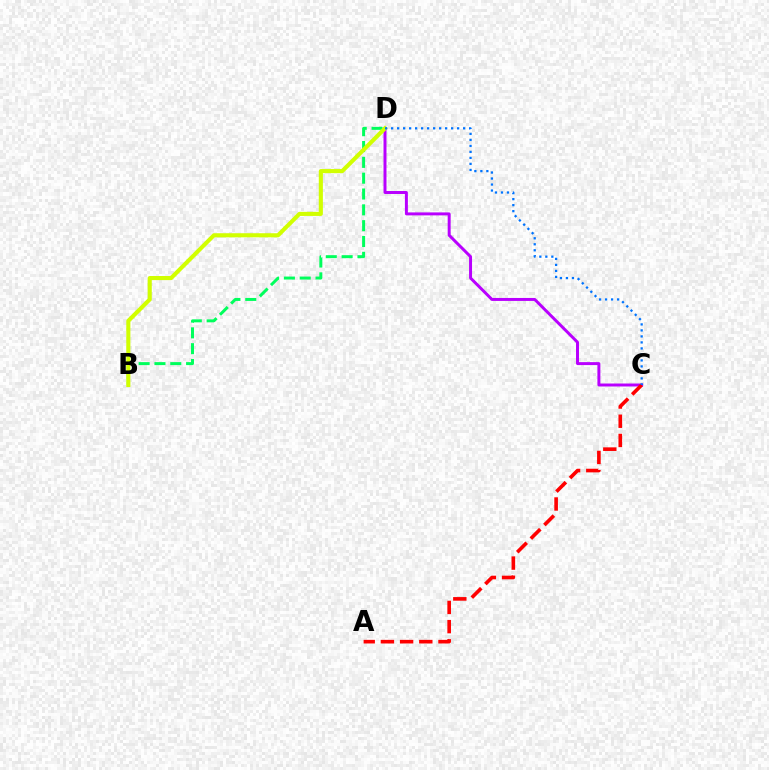{('C', 'D'): [{'color': '#b900ff', 'line_style': 'solid', 'thickness': 2.14}, {'color': '#0074ff', 'line_style': 'dotted', 'thickness': 1.63}], ('B', 'D'): [{'color': '#00ff5c', 'line_style': 'dashed', 'thickness': 2.15}, {'color': '#d1ff00', 'line_style': 'solid', 'thickness': 2.95}], ('A', 'C'): [{'color': '#ff0000', 'line_style': 'dashed', 'thickness': 2.61}]}